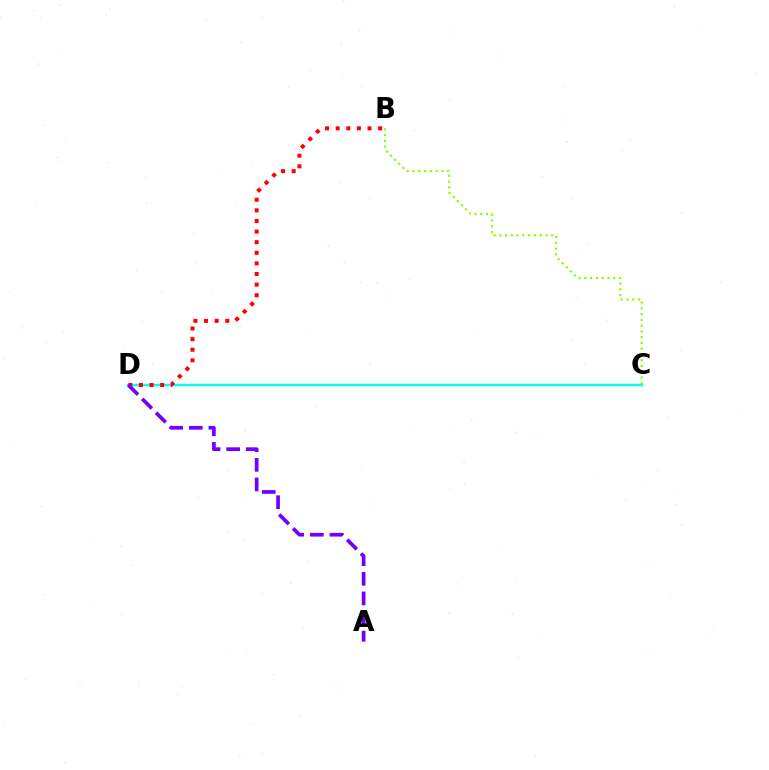{('C', 'D'): [{'color': '#00fff6', 'line_style': 'solid', 'thickness': 1.73}], ('B', 'D'): [{'color': '#ff0000', 'line_style': 'dotted', 'thickness': 2.88}], ('A', 'D'): [{'color': '#7200ff', 'line_style': 'dashed', 'thickness': 2.66}], ('B', 'C'): [{'color': '#84ff00', 'line_style': 'dotted', 'thickness': 1.57}]}